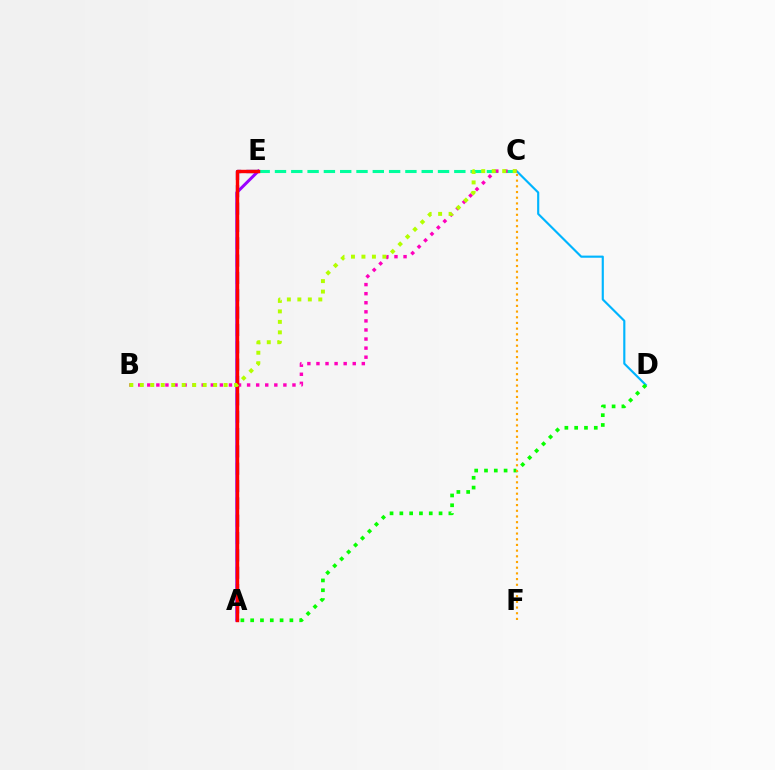{('C', 'D'): [{'color': '#00b5ff', 'line_style': 'solid', 'thickness': 1.55}], ('C', 'E'): [{'color': '#00ff9d', 'line_style': 'dashed', 'thickness': 2.21}], ('A', 'E'): [{'color': '#0010ff', 'line_style': 'dashed', 'thickness': 2.36}, {'color': '#9b00ff', 'line_style': 'solid', 'thickness': 2.16}, {'color': '#ff0000', 'line_style': 'solid', 'thickness': 2.45}], ('A', 'D'): [{'color': '#08ff00', 'line_style': 'dotted', 'thickness': 2.66}], ('B', 'C'): [{'color': '#ff00bd', 'line_style': 'dotted', 'thickness': 2.47}, {'color': '#b3ff00', 'line_style': 'dotted', 'thickness': 2.85}], ('C', 'F'): [{'color': '#ffa500', 'line_style': 'dotted', 'thickness': 1.55}]}